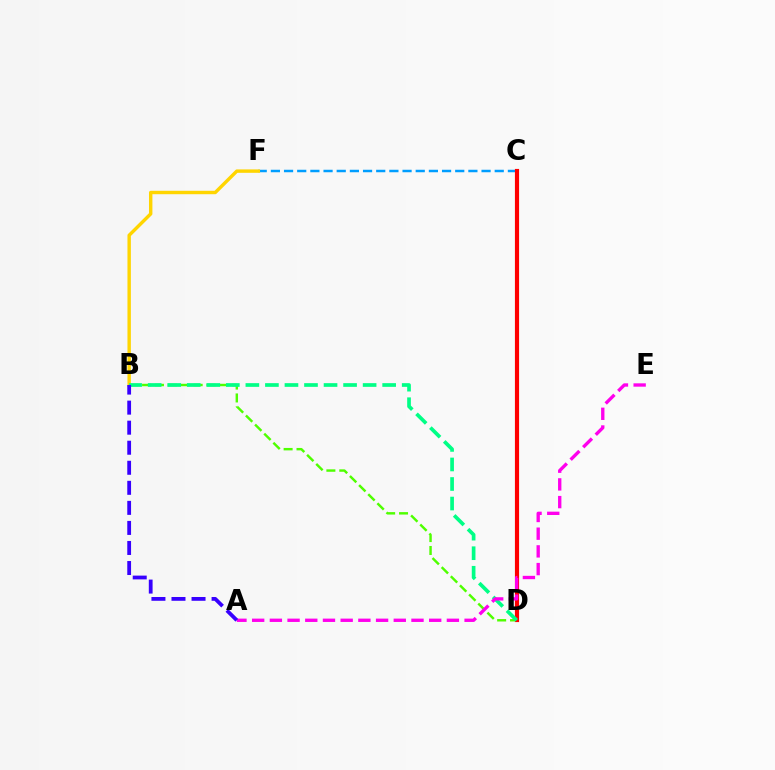{('B', 'D'): [{'color': '#4fff00', 'line_style': 'dashed', 'thickness': 1.75}, {'color': '#00ff86', 'line_style': 'dashed', 'thickness': 2.65}], ('C', 'F'): [{'color': '#009eff', 'line_style': 'dashed', 'thickness': 1.79}], ('C', 'D'): [{'color': '#ff0000', 'line_style': 'solid', 'thickness': 2.99}], ('B', 'F'): [{'color': '#ffd500', 'line_style': 'solid', 'thickness': 2.46}], ('A', 'E'): [{'color': '#ff00ed', 'line_style': 'dashed', 'thickness': 2.4}], ('A', 'B'): [{'color': '#3700ff', 'line_style': 'dashed', 'thickness': 2.72}]}